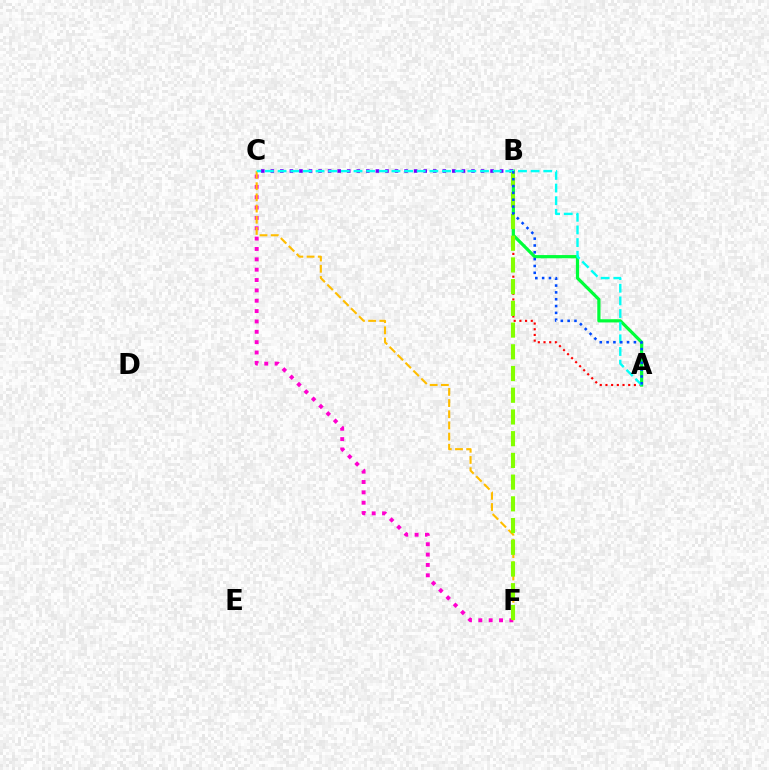{('A', 'B'): [{'color': '#ff0000', 'line_style': 'dotted', 'thickness': 1.55}, {'color': '#00ff39', 'line_style': 'solid', 'thickness': 2.32}, {'color': '#004bff', 'line_style': 'dotted', 'thickness': 1.86}], ('B', 'C'): [{'color': '#7200ff', 'line_style': 'dotted', 'thickness': 2.6}], ('C', 'F'): [{'color': '#ff00cf', 'line_style': 'dotted', 'thickness': 2.81}, {'color': '#ffbd00', 'line_style': 'dashed', 'thickness': 1.52}], ('B', 'F'): [{'color': '#84ff00', 'line_style': 'dashed', 'thickness': 2.95}], ('A', 'C'): [{'color': '#00fff6', 'line_style': 'dashed', 'thickness': 1.72}]}